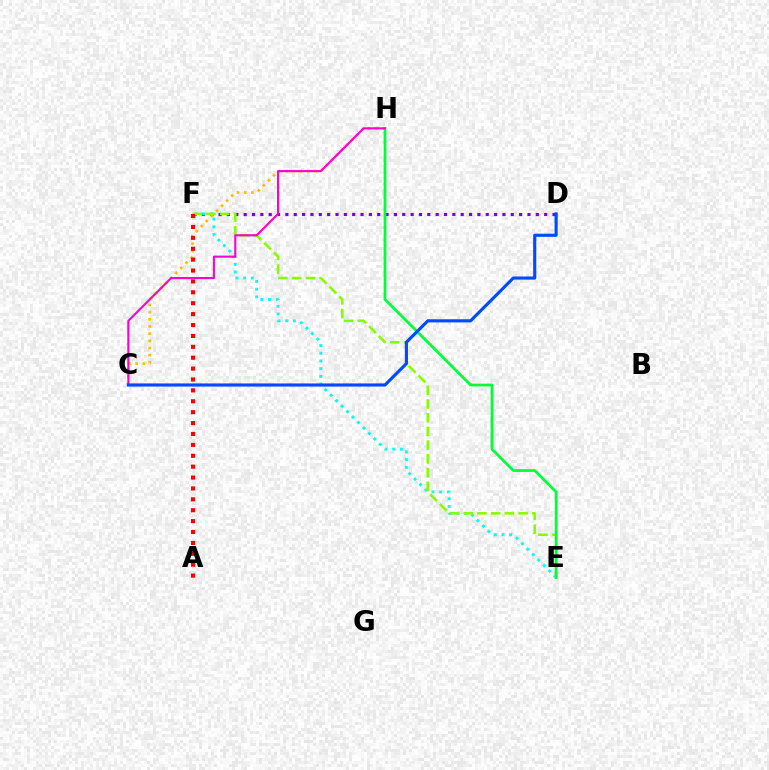{('D', 'F'): [{'color': '#7200ff', 'line_style': 'dotted', 'thickness': 2.27}], ('C', 'H'): [{'color': '#ffbd00', 'line_style': 'dotted', 'thickness': 1.95}, {'color': '#ff00cf', 'line_style': 'solid', 'thickness': 1.52}], ('E', 'F'): [{'color': '#00fff6', 'line_style': 'dotted', 'thickness': 2.1}, {'color': '#84ff00', 'line_style': 'dashed', 'thickness': 1.86}], ('A', 'F'): [{'color': '#ff0000', 'line_style': 'dotted', 'thickness': 2.96}], ('E', 'H'): [{'color': '#00ff39', 'line_style': 'solid', 'thickness': 1.96}], ('C', 'D'): [{'color': '#004bff', 'line_style': 'solid', 'thickness': 2.26}]}